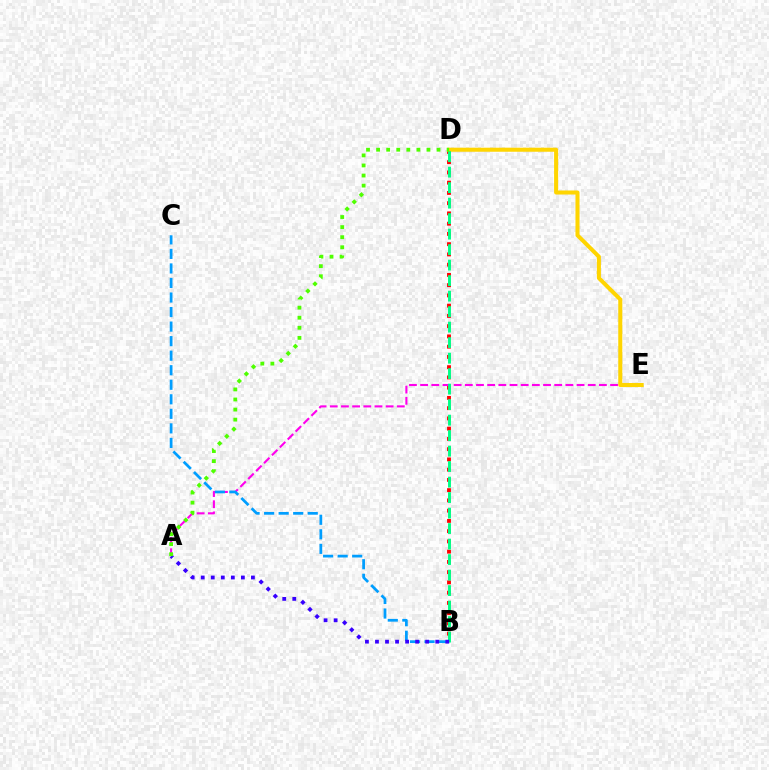{('B', 'D'): [{'color': '#ff0000', 'line_style': 'dotted', 'thickness': 2.78}, {'color': '#00ff86', 'line_style': 'dashed', 'thickness': 2.11}], ('A', 'E'): [{'color': '#ff00ed', 'line_style': 'dashed', 'thickness': 1.52}], ('D', 'E'): [{'color': '#ffd500', 'line_style': 'solid', 'thickness': 2.92}], ('B', 'C'): [{'color': '#009eff', 'line_style': 'dashed', 'thickness': 1.98}], ('A', 'B'): [{'color': '#3700ff', 'line_style': 'dotted', 'thickness': 2.73}], ('A', 'D'): [{'color': '#4fff00', 'line_style': 'dotted', 'thickness': 2.74}]}